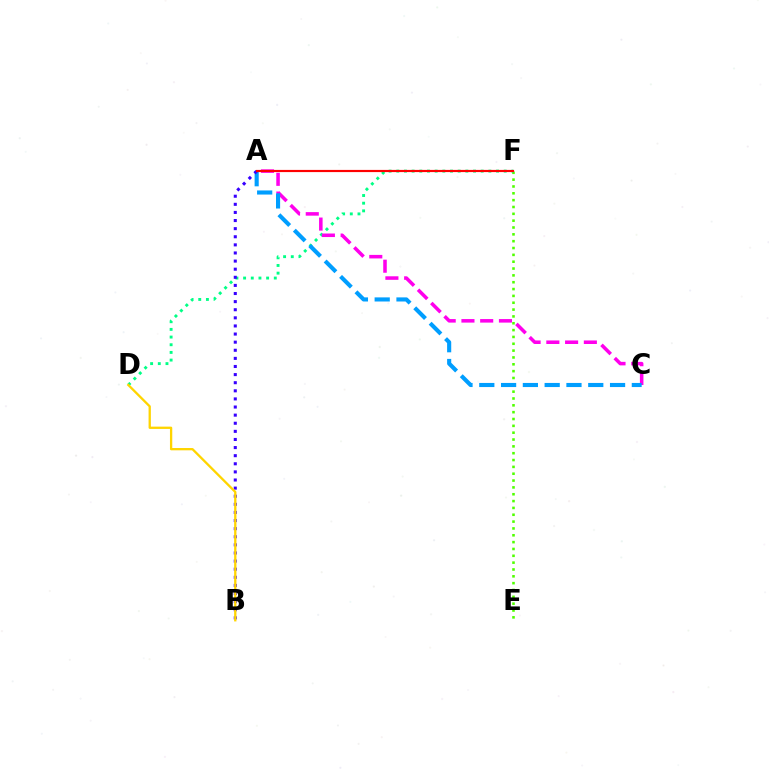{('E', 'F'): [{'color': '#4fff00', 'line_style': 'dotted', 'thickness': 1.86}], ('D', 'F'): [{'color': '#00ff86', 'line_style': 'dotted', 'thickness': 2.08}], ('A', 'C'): [{'color': '#ff00ed', 'line_style': 'dashed', 'thickness': 2.55}, {'color': '#009eff', 'line_style': 'dashed', 'thickness': 2.96}], ('A', 'B'): [{'color': '#3700ff', 'line_style': 'dotted', 'thickness': 2.2}], ('B', 'D'): [{'color': '#ffd500', 'line_style': 'solid', 'thickness': 1.66}], ('A', 'F'): [{'color': '#ff0000', 'line_style': 'solid', 'thickness': 1.57}]}